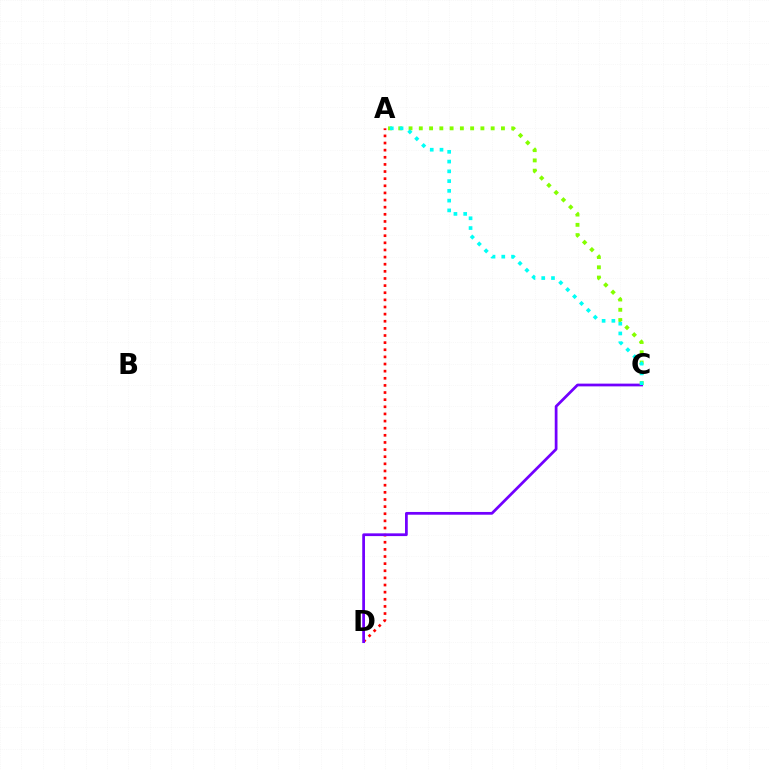{('A', 'D'): [{'color': '#ff0000', 'line_style': 'dotted', 'thickness': 1.94}], ('C', 'D'): [{'color': '#7200ff', 'line_style': 'solid', 'thickness': 1.98}], ('A', 'C'): [{'color': '#84ff00', 'line_style': 'dotted', 'thickness': 2.79}, {'color': '#00fff6', 'line_style': 'dotted', 'thickness': 2.65}]}